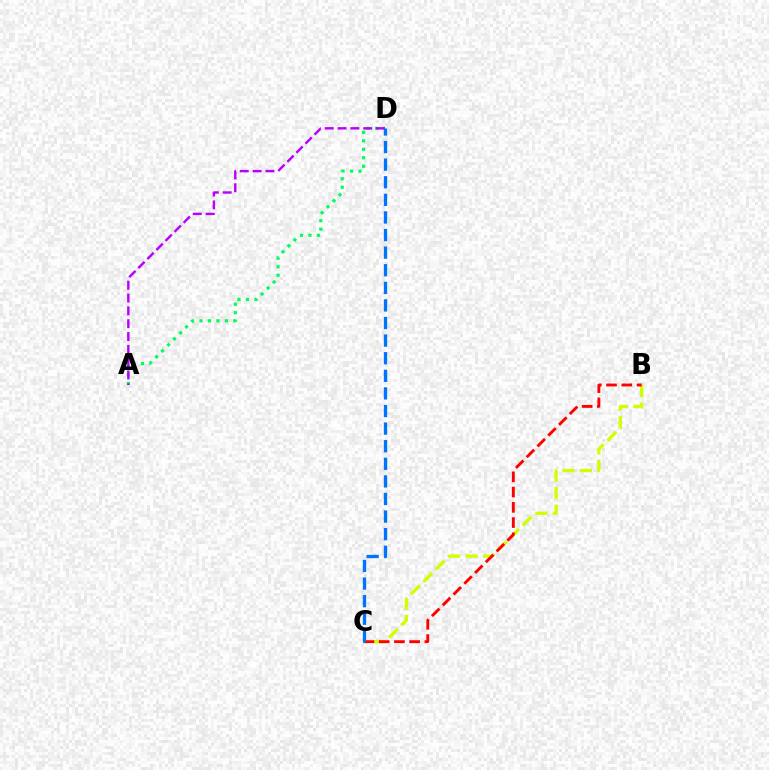{('B', 'C'): [{'color': '#d1ff00', 'line_style': 'dashed', 'thickness': 2.38}, {'color': '#ff0000', 'line_style': 'dashed', 'thickness': 2.07}], ('A', 'D'): [{'color': '#00ff5c', 'line_style': 'dotted', 'thickness': 2.3}, {'color': '#b900ff', 'line_style': 'dashed', 'thickness': 1.74}], ('C', 'D'): [{'color': '#0074ff', 'line_style': 'dashed', 'thickness': 2.39}]}